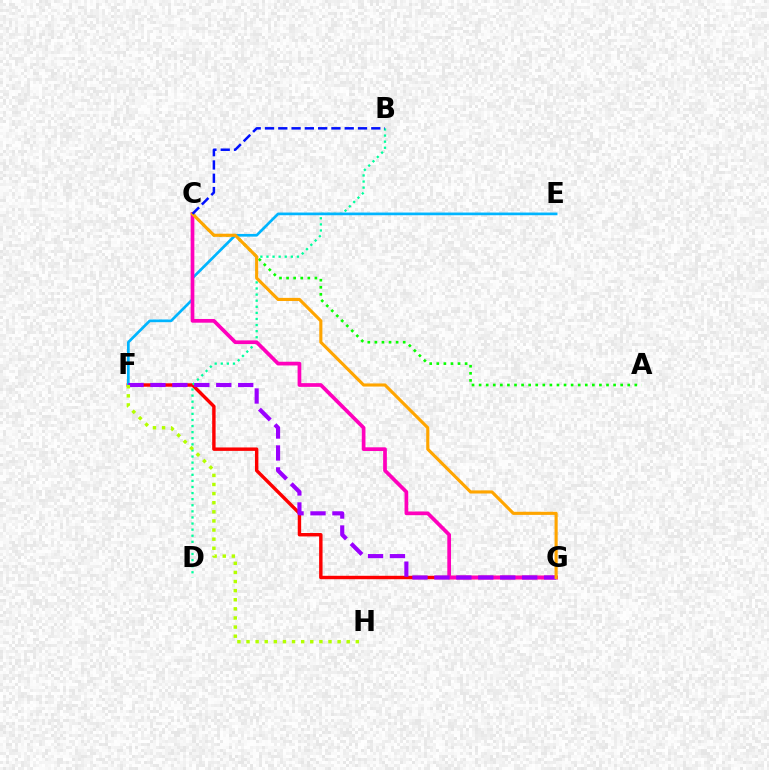{('F', 'G'): [{'color': '#ff0000', 'line_style': 'solid', 'thickness': 2.46}, {'color': '#9b00ff', 'line_style': 'dashed', 'thickness': 2.98}], ('B', 'D'): [{'color': '#00ff9d', 'line_style': 'dotted', 'thickness': 1.66}], ('A', 'C'): [{'color': '#08ff00', 'line_style': 'dotted', 'thickness': 1.92}], ('E', 'F'): [{'color': '#00b5ff', 'line_style': 'solid', 'thickness': 1.94}], ('C', 'G'): [{'color': '#ff00bd', 'line_style': 'solid', 'thickness': 2.67}, {'color': '#ffa500', 'line_style': 'solid', 'thickness': 2.25}], ('F', 'H'): [{'color': '#b3ff00', 'line_style': 'dotted', 'thickness': 2.47}], ('B', 'C'): [{'color': '#0010ff', 'line_style': 'dashed', 'thickness': 1.81}]}